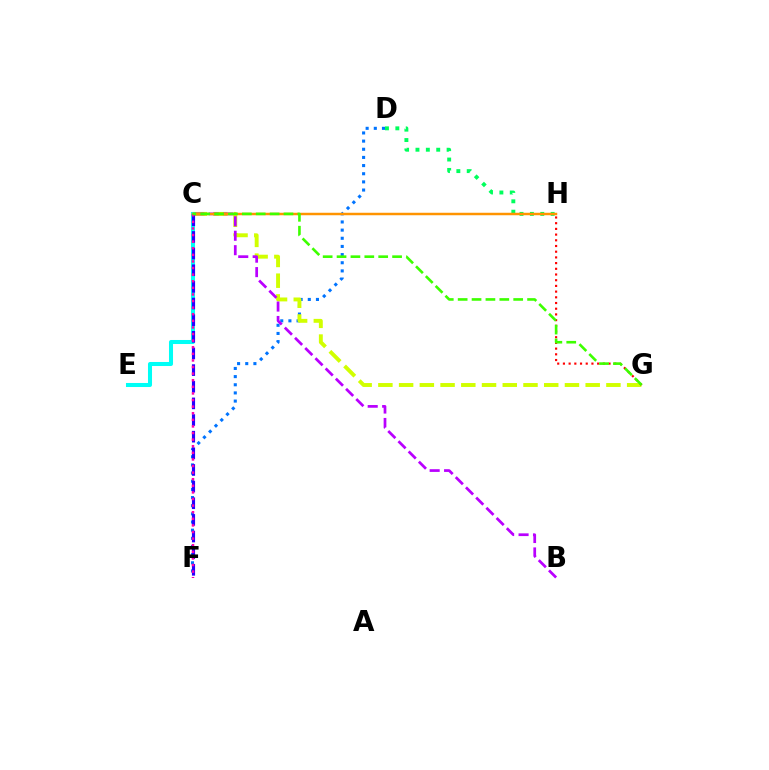{('D', 'F'): [{'color': '#0074ff', 'line_style': 'dotted', 'thickness': 2.22}], ('C', 'G'): [{'color': '#d1ff00', 'line_style': 'dashed', 'thickness': 2.82}, {'color': '#3dff00', 'line_style': 'dashed', 'thickness': 1.89}], ('C', 'E'): [{'color': '#00fff6', 'line_style': 'solid', 'thickness': 2.91}], ('G', 'H'): [{'color': '#ff0000', 'line_style': 'dotted', 'thickness': 1.55}], ('C', 'F'): [{'color': '#2500ff', 'line_style': 'dashed', 'thickness': 2.26}, {'color': '#ff00ac', 'line_style': 'dotted', 'thickness': 1.79}], ('B', 'C'): [{'color': '#b900ff', 'line_style': 'dashed', 'thickness': 1.96}], ('D', 'H'): [{'color': '#00ff5c', 'line_style': 'dotted', 'thickness': 2.82}], ('C', 'H'): [{'color': '#ff9400', 'line_style': 'solid', 'thickness': 1.79}]}